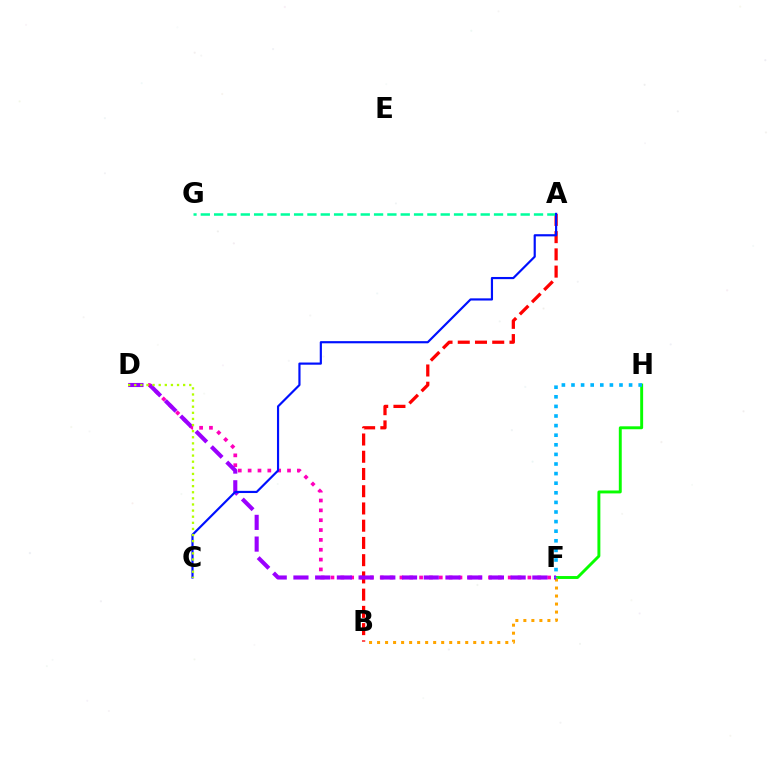{('D', 'F'): [{'color': '#ff00bd', 'line_style': 'dotted', 'thickness': 2.68}, {'color': '#9b00ff', 'line_style': 'dashed', 'thickness': 2.95}], ('F', 'H'): [{'color': '#08ff00', 'line_style': 'solid', 'thickness': 2.1}, {'color': '#00b5ff', 'line_style': 'dotted', 'thickness': 2.61}], ('B', 'F'): [{'color': '#ffa500', 'line_style': 'dotted', 'thickness': 2.18}], ('A', 'B'): [{'color': '#ff0000', 'line_style': 'dashed', 'thickness': 2.34}], ('A', 'G'): [{'color': '#00ff9d', 'line_style': 'dashed', 'thickness': 1.81}], ('A', 'C'): [{'color': '#0010ff', 'line_style': 'solid', 'thickness': 1.56}], ('C', 'D'): [{'color': '#b3ff00', 'line_style': 'dotted', 'thickness': 1.66}]}